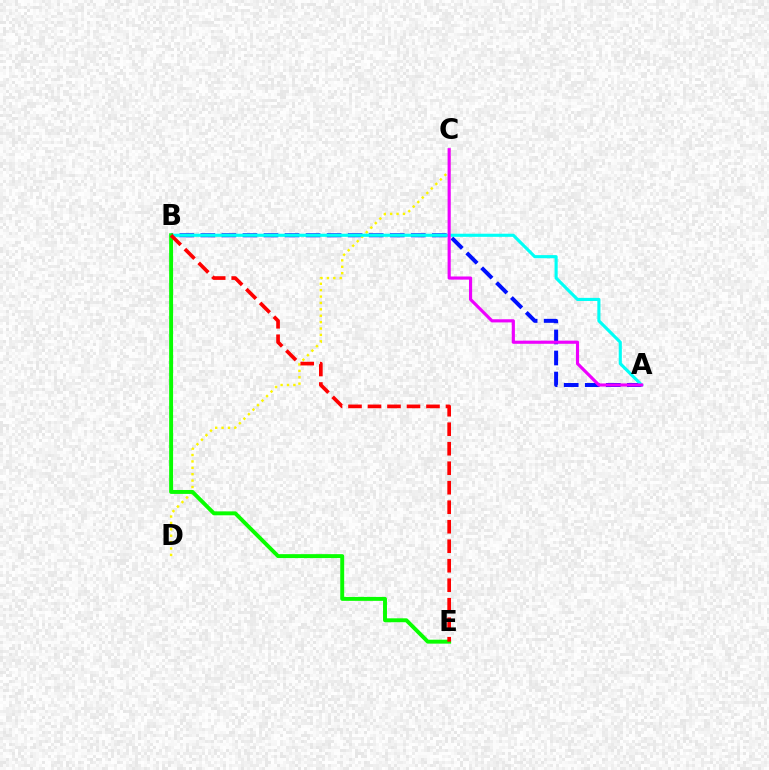{('A', 'B'): [{'color': '#0010ff', 'line_style': 'dashed', 'thickness': 2.86}, {'color': '#00fff6', 'line_style': 'solid', 'thickness': 2.25}], ('C', 'D'): [{'color': '#fcf500', 'line_style': 'dotted', 'thickness': 1.74}], ('B', 'E'): [{'color': '#08ff00', 'line_style': 'solid', 'thickness': 2.83}, {'color': '#ff0000', 'line_style': 'dashed', 'thickness': 2.65}], ('A', 'C'): [{'color': '#ee00ff', 'line_style': 'solid', 'thickness': 2.26}]}